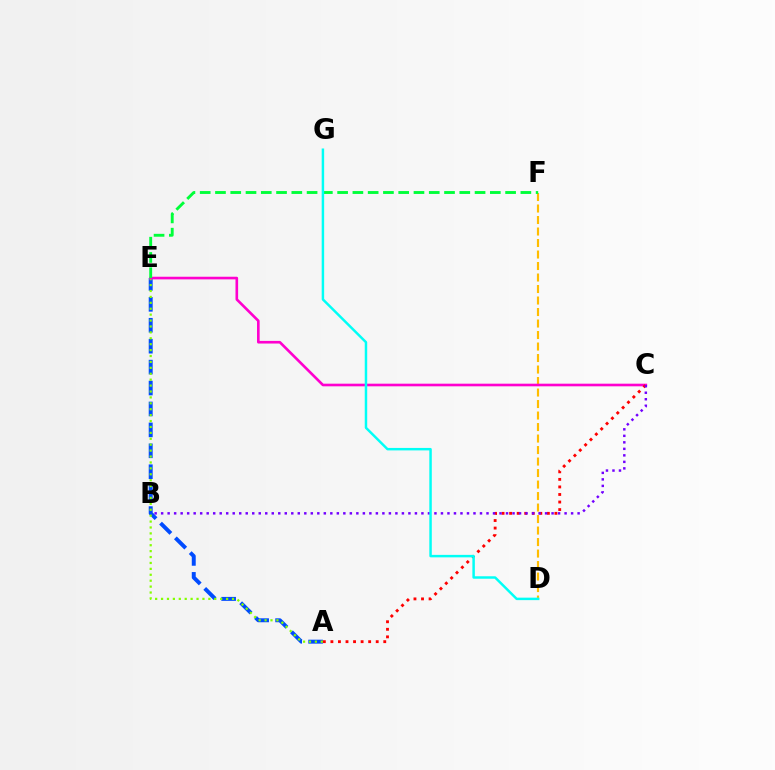{('A', 'E'): [{'color': '#004bff', 'line_style': 'dashed', 'thickness': 2.84}, {'color': '#84ff00', 'line_style': 'dotted', 'thickness': 1.61}], ('D', 'F'): [{'color': '#ffbd00', 'line_style': 'dashed', 'thickness': 1.56}], ('C', 'E'): [{'color': '#ff00cf', 'line_style': 'solid', 'thickness': 1.9}], ('A', 'C'): [{'color': '#ff0000', 'line_style': 'dotted', 'thickness': 2.05}], ('B', 'C'): [{'color': '#7200ff', 'line_style': 'dotted', 'thickness': 1.77}], ('E', 'F'): [{'color': '#00ff39', 'line_style': 'dashed', 'thickness': 2.07}], ('D', 'G'): [{'color': '#00fff6', 'line_style': 'solid', 'thickness': 1.78}]}